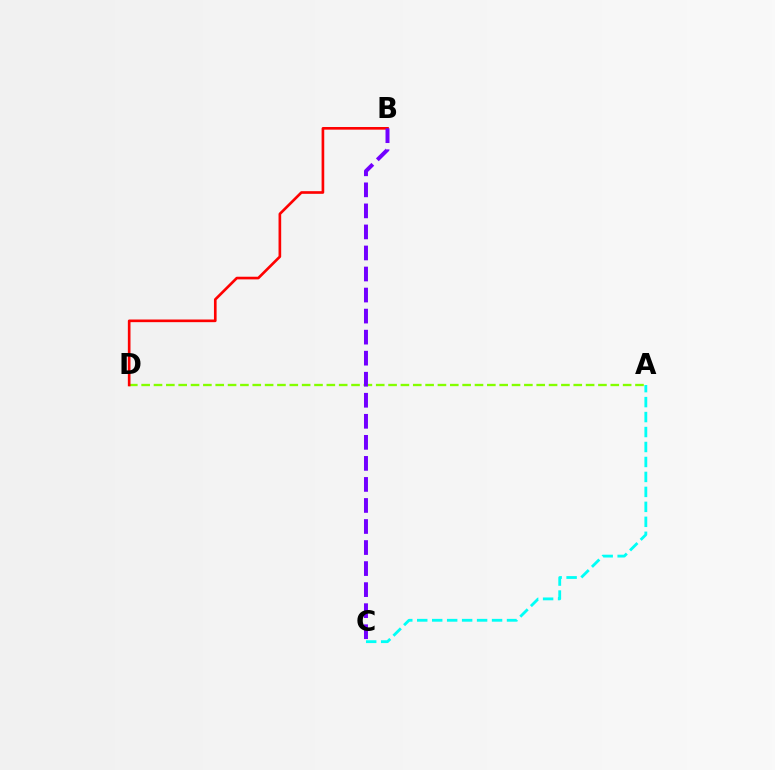{('A', 'D'): [{'color': '#84ff00', 'line_style': 'dashed', 'thickness': 1.68}], ('B', 'D'): [{'color': '#ff0000', 'line_style': 'solid', 'thickness': 1.91}], ('B', 'C'): [{'color': '#7200ff', 'line_style': 'dashed', 'thickness': 2.86}], ('A', 'C'): [{'color': '#00fff6', 'line_style': 'dashed', 'thickness': 2.03}]}